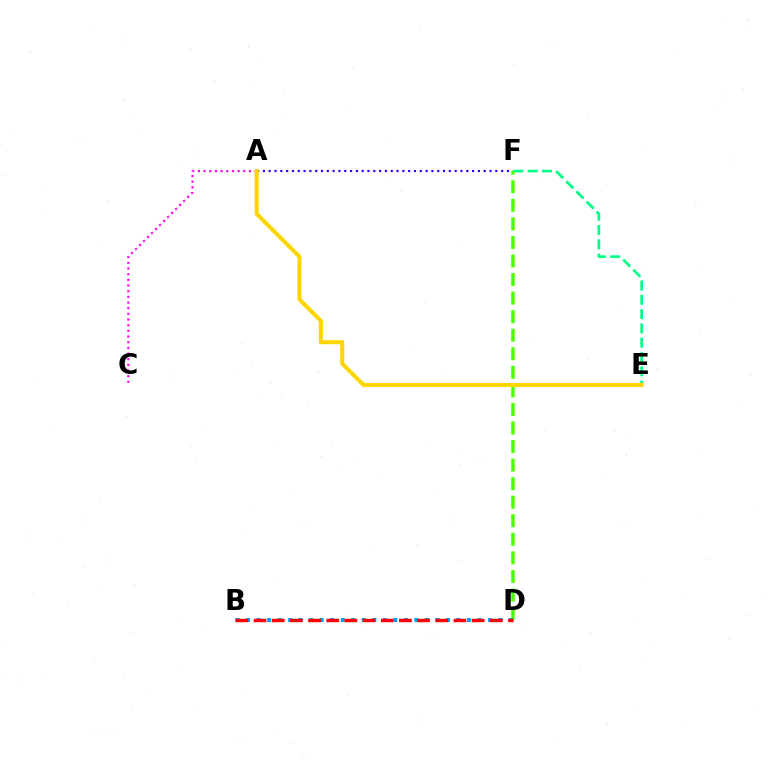{('A', 'F'): [{'color': '#3700ff', 'line_style': 'dotted', 'thickness': 1.58}], ('E', 'F'): [{'color': '#00ff86', 'line_style': 'dashed', 'thickness': 1.94}], ('A', 'C'): [{'color': '#ff00ed', 'line_style': 'dotted', 'thickness': 1.54}], ('D', 'F'): [{'color': '#4fff00', 'line_style': 'dashed', 'thickness': 2.52}], ('B', 'D'): [{'color': '#009eff', 'line_style': 'dotted', 'thickness': 2.86}, {'color': '#ff0000', 'line_style': 'dashed', 'thickness': 2.47}], ('A', 'E'): [{'color': '#ffd500', 'line_style': 'solid', 'thickness': 2.93}]}